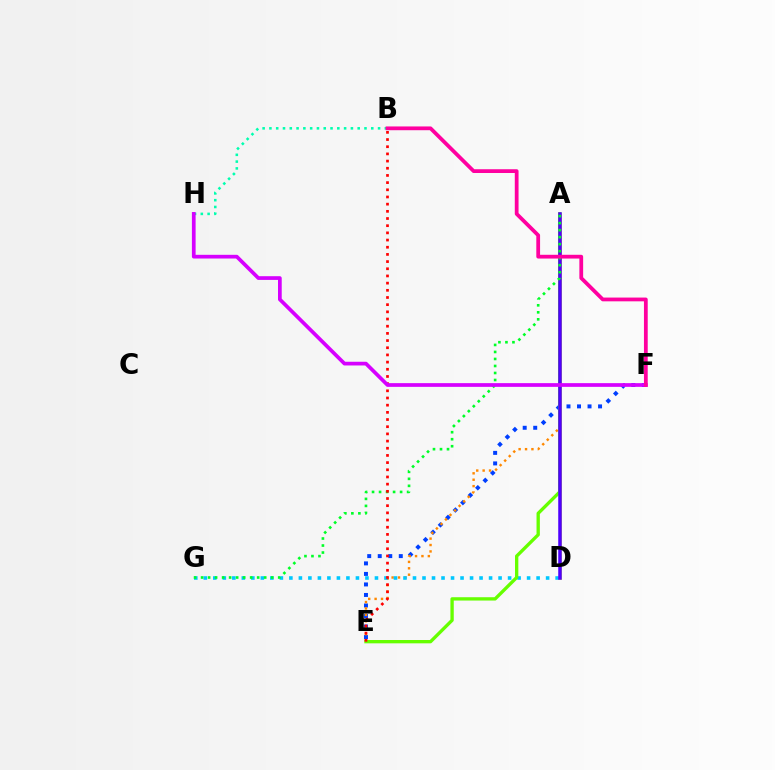{('E', 'F'): [{'color': '#003fff', 'line_style': 'dotted', 'thickness': 2.86}], ('A', 'E'): [{'color': '#ff8800', 'line_style': 'dotted', 'thickness': 1.74}, {'color': '#66ff00', 'line_style': 'solid', 'thickness': 2.39}], ('D', 'G'): [{'color': '#00c7ff', 'line_style': 'dotted', 'thickness': 2.58}], ('A', 'D'): [{'color': '#eeff00', 'line_style': 'solid', 'thickness': 1.86}, {'color': '#4f00ff', 'line_style': 'solid', 'thickness': 2.54}], ('B', 'H'): [{'color': '#00ffaf', 'line_style': 'dotted', 'thickness': 1.84}], ('A', 'G'): [{'color': '#00ff27', 'line_style': 'dotted', 'thickness': 1.91}], ('B', 'E'): [{'color': '#ff0000', 'line_style': 'dotted', 'thickness': 1.95}], ('F', 'H'): [{'color': '#d600ff', 'line_style': 'solid', 'thickness': 2.67}], ('B', 'F'): [{'color': '#ff00a0', 'line_style': 'solid', 'thickness': 2.71}]}